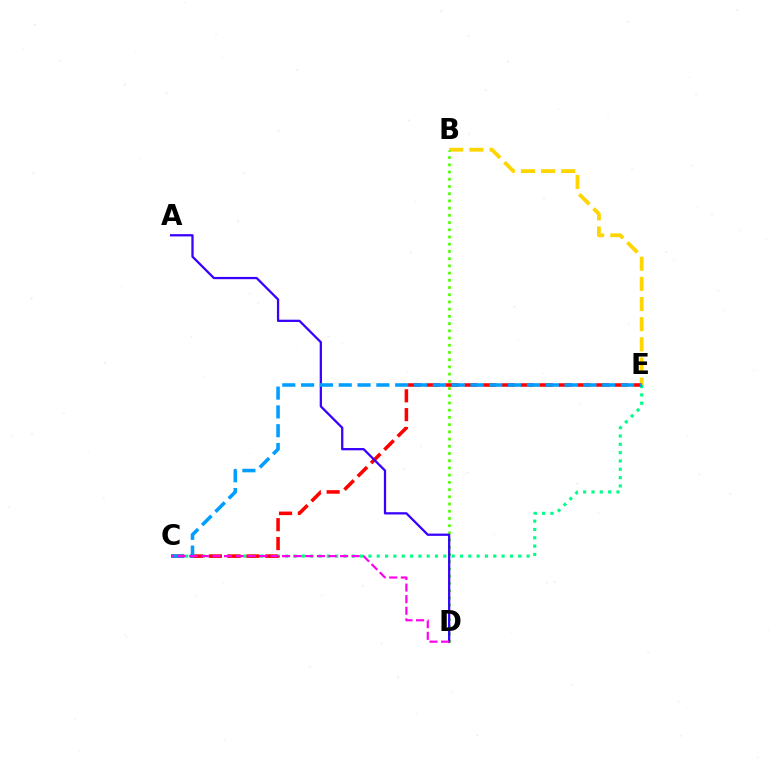{('C', 'E'): [{'color': '#00ff86', 'line_style': 'dotted', 'thickness': 2.26}, {'color': '#ff0000', 'line_style': 'dashed', 'thickness': 2.56}, {'color': '#009eff', 'line_style': 'dashed', 'thickness': 2.56}], ('B', 'E'): [{'color': '#ffd500', 'line_style': 'dashed', 'thickness': 2.74}], ('B', 'D'): [{'color': '#4fff00', 'line_style': 'dotted', 'thickness': 1.96}], ('A', 'D'): [{'color': '#3700ff', 'line_style': 'solid', 'thickness': 1.63}], ('C', 'D'): [{'color': '#ff00ed', 'line_style': 'dashed', 'thickness': 1.58}]}